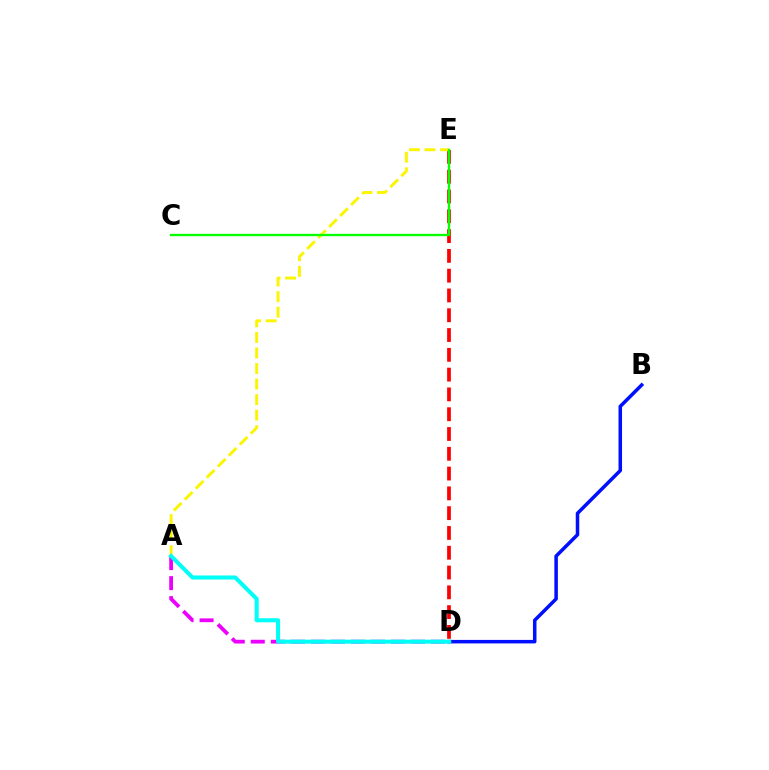{('A', 'D'): [{'color': '#ee00ff', 'line_style': 'dashed', 'thickness': 2.72}, {'color': '#00fff6', 'line_style': 'solid', 'thickness': 2.92}], ('D', 'E'): [{'color': '#ff0000', 'line_style': 'dashed', 'thickness': 2.69}], ('A', 'E'): [{'color': '#fcf500', 'line_style': 'dashed', 'thickness': 2.11}], ('B', 'D'): [{'color': '#0010ff', 'line_style': 'solid', 'thickness': 2.53}], ('C', 'E'): [{'color': '#08ff00', 'line_style': 'solid', 'thickness': 1.67}]}